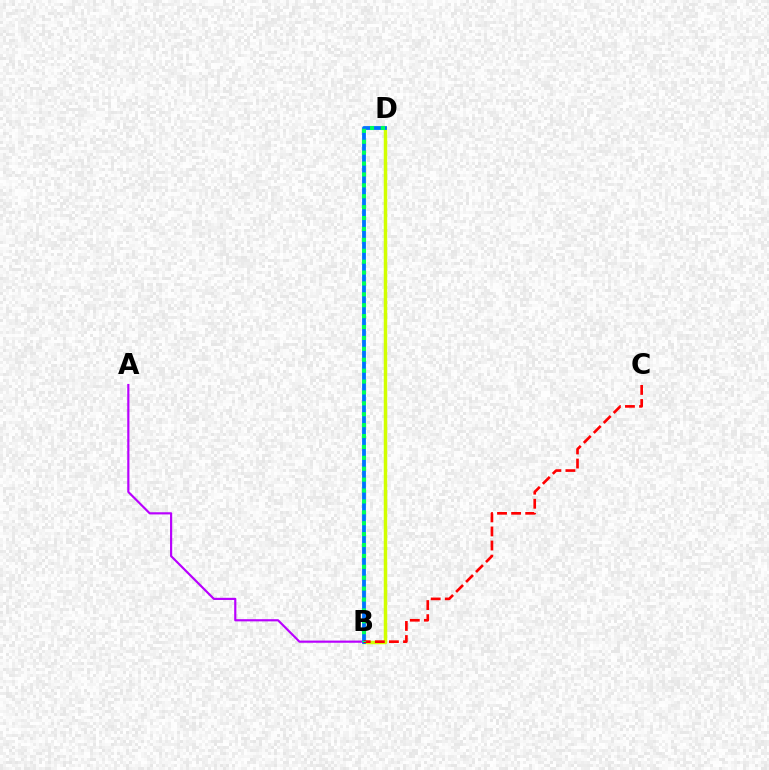{('A', 'B'): [{'color': '#b900ff', 'line_style': 'solid', 'thickness': 1.56}], ('B', 'D'): [{'color': '#d1ff00', 'line_style': 'solid', 'thickness': 2.5}, {'color': '#0074ff', 'line_style': 'solid', 'thickness': 2.75}, {'color': '#00ff5c', 'line_style': 'dotted', 'thickness': 2.96}], ('B', 'C'): [{'color': '#ff0000', 'line_style': 'dashed', 'thickness': 1.91}]}